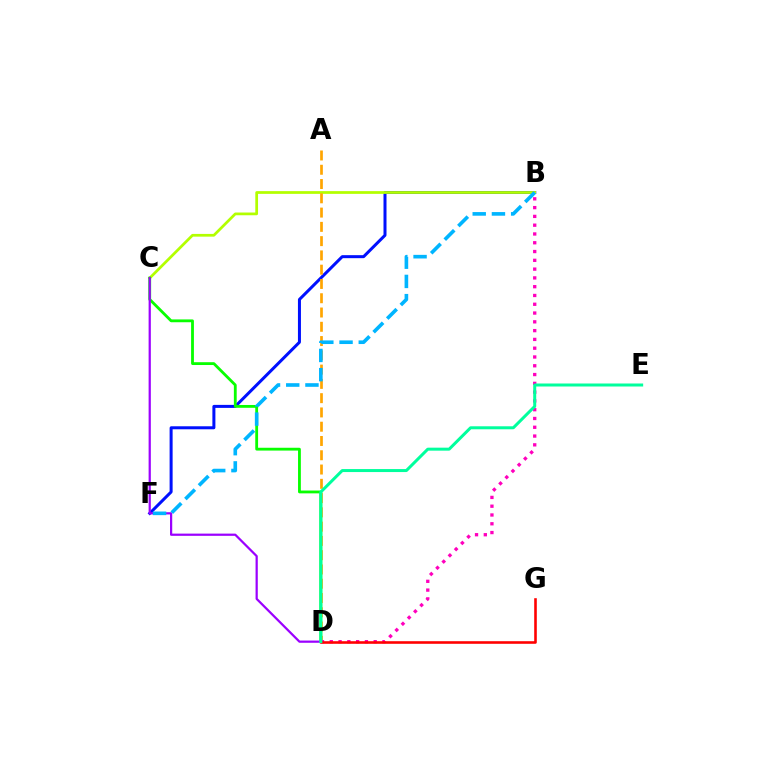{('B', 'F'): [{'color': '#0010ff', 'line_style': 'solid', 'thickness': 2.17}, {'color': '#00b5ff', 'line_style': 'dashed', 'thickness': 2.61}], ('B', 'C'): [{'color': '#b3ff00', 'line_style': 'solid', 'thickness': 1.97}], ('C', 'D'): [{'color': '#08ff00', 'line_style': 'solid', 'thickness': 2.03}, {'color': '#9b00ff', 'line_style': 'solid', 'thickness': 1.6}], ('A', 'D'): [{'color': '#ffa500', 'line_style': 'dashed', 'thickness': 1.94}], ('B', 'D'): [{'color': '#ff00bd', 'line_style': 'dotted', 'thickness': 2.39}], ('D', 'G'): [{'color': '#ff0000', 'line_style': 'solid', 'thickness': 1.87}], ('D', 'E'): [{'color': '#00ff9d', 'line_style': 'solid', 'thickness': 2.16}]}